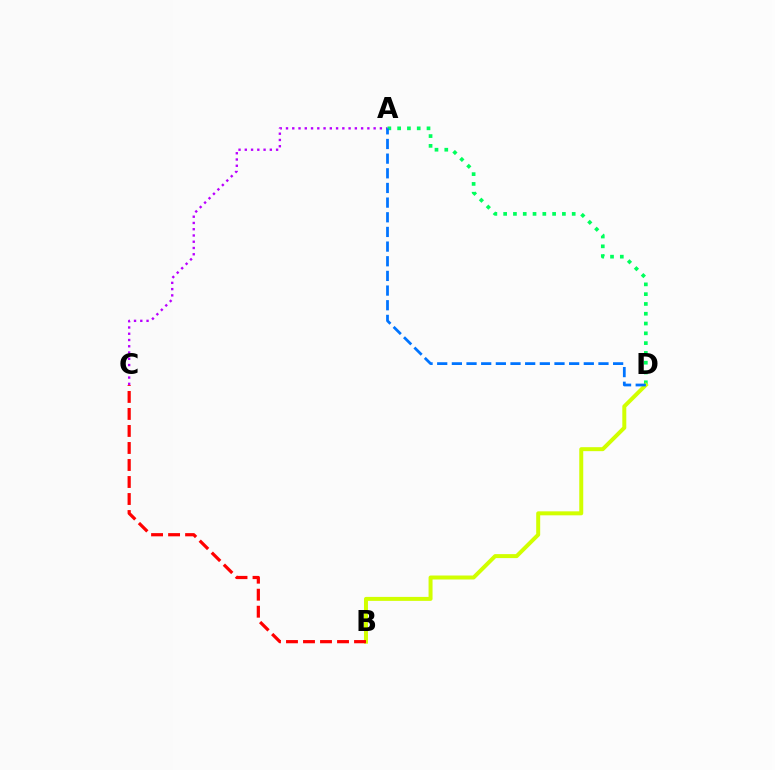{('A', 'C'): [{'color': '#b900ff', 'line_style': 'dotted', 'thickness': 1.7}], ('A', 'D'): [{'color': '#00ff5c', 'line_style': 'dotted', 'thickness': 2.66}, {'color': '#0074ff', 'line_style': 'dashed', 'thickness': 1.99}], ('B', 'D'): [{'color': '#d1ff00', 'line_style': 'solid', 'thickness': 2.86}], ('B', 'C'): [{'color': '#ff0000', 'line_style': 'dashed', 'thickness': 2.31}]}